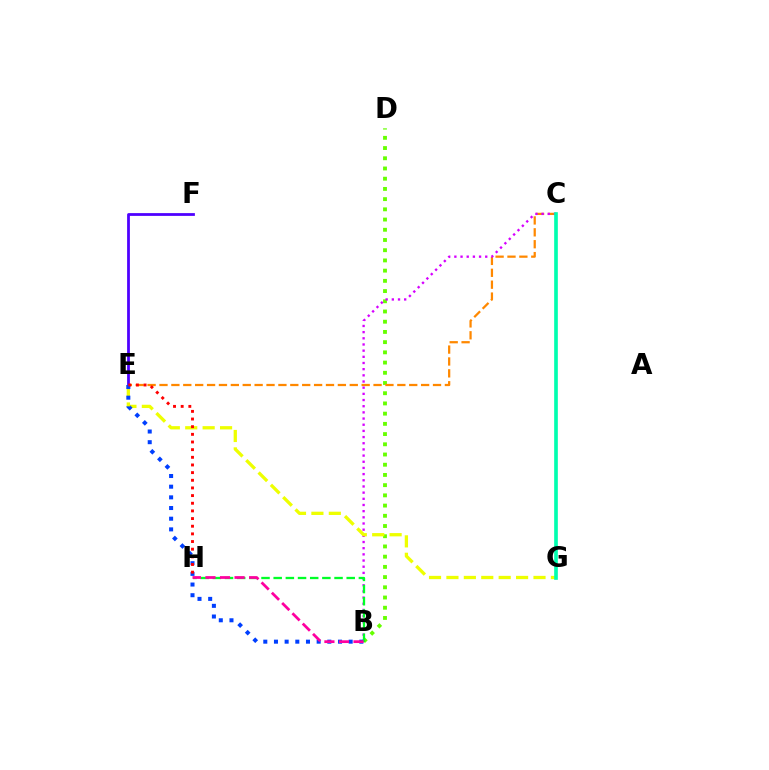{('B', 'D'): [{'color': '#66ff00', 'line_style': 'dotted', 'thickness': 2.78}], ('C', 'E'): [{'color': '#ff8800', 'line_style': 'dashed', 'thickness': 1.62}], ('E', 'F'): [{'color': '#4f00ff', 'line_style': 'solid', 'thickness': 2.0}], ('B', 'C'): [{'color': '#d600ff', 'line_style': 'dotted', 'thickness': 1.68}], ('C', 'G'): [{'color': '#00c7ff', 'line_style': 'solid', 'thickness': 1.5}, {'color': '#00ffaf', 'line_style': 'solid', 'thickness': 2.62}], ('E', 'G'): [{'color': '#eeff00', 'line_style': 'dashed', 'thickness': 2.37}], ('B', 'E'): [{'color': '#003fff', 'line_style': 'dotted', 'thickness': 2.9}], ('B', 'H'): [{'color': '#00ff27', 'line_style': 'dashed', 'thickness': 1.65}, {'color': '#ff00a0', 'line_style': 'dashed', 'thickness': 1.98}], ('E', 'H'): [{'color': '#ff0000', 'line_style': 'dotted', 'thickness': 2.08}]}